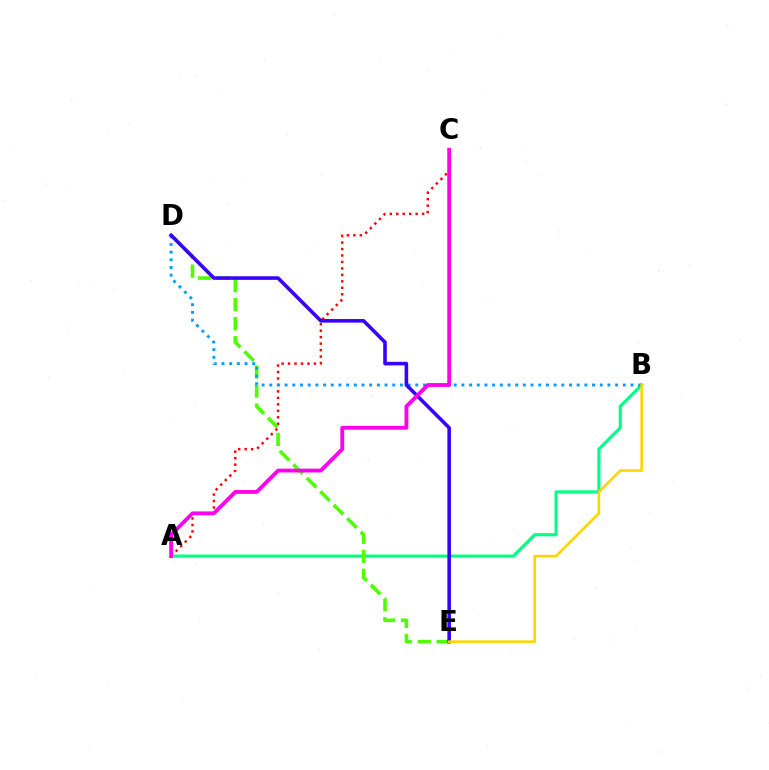{('A', 'C'): [{'color': '#ff0000', 'line_style': 'dotted', 'thickness': 1.76}, {'color': '#ff00ed', 'line_style': 'solid', 'thickness': 2.75}], ('A', 'B'): [{'color': '#00ff86', 'line_style': 'solid', 'thickness': 2.26}], ('D', 'E'): [{'color': '#4fff00', 'line_style': 'dashed', 'thickness': 2.59}, {'color': '#3700ff', 'line_style': 'solid', 'thickness': 2.57}], ('B', 'D'): [{'color': '#009eff', 'line_style': 'dotted', 'thickness': 2.09}], ('B', 'E'): [{'color': '#ffd500', 'line_style': 'solid', 'thickness': 1.87}]}